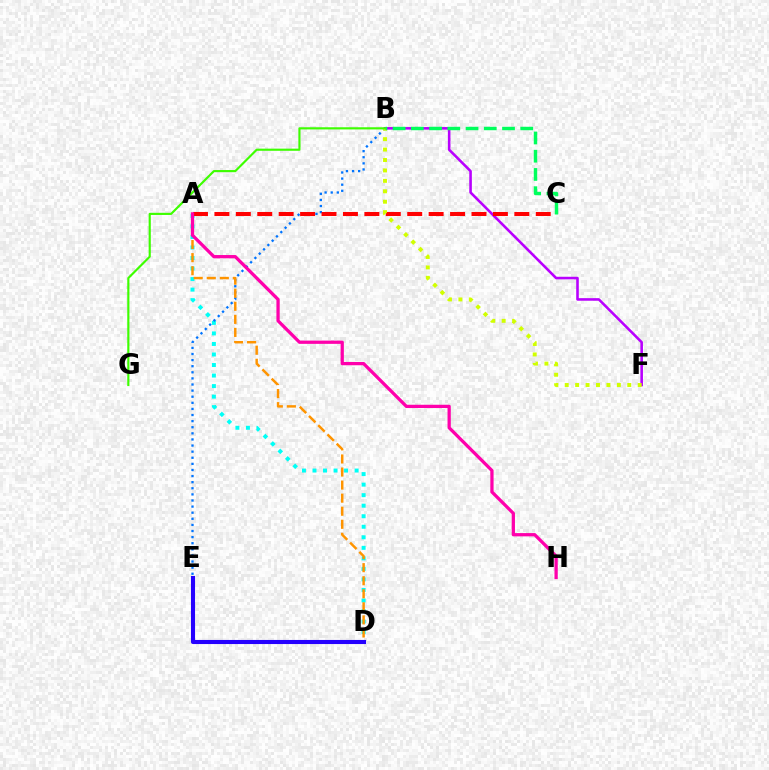{('A', 'D'): [{'color': '#00fff6', 'line_style': 'dotted', 'thickness': 2.86}, {'color': '#ff9400', 'line_style': 'dashed', 'thickness': 1.77}], ('B', 'E'): [{'color': '#0074ff', 'line_style': 'dotted', 'thickness': 1.66}], ('B', 'F'): [{'color': '#b900ff', 'line_style': 'solid', 'thickness': 1.86}, {'color': '#d1ff00', 'line_style': 'dotted', 'thickness': 2.83}], ('A', 'C'): [{'color': '#ff0000', 'line_style': 'dashed', 'thickness': 2.91}], ('D', 'E'): [{'color': '#2500ff', 'line_style': 'solid', 'thickness': 2.95}], ('B', 'C'): [{'color': '#00ff5c', 'line_style': 'dashed', 'thickness': 2.48}], ('B', 'G'): [{'color': '#3dff00', 'line_style': 'solid', 'thickness': 1.55}], ('A', 'H'): [{'color': '#ff00ac', 'line_style': 'solid', 'thickness': 2.35}]}